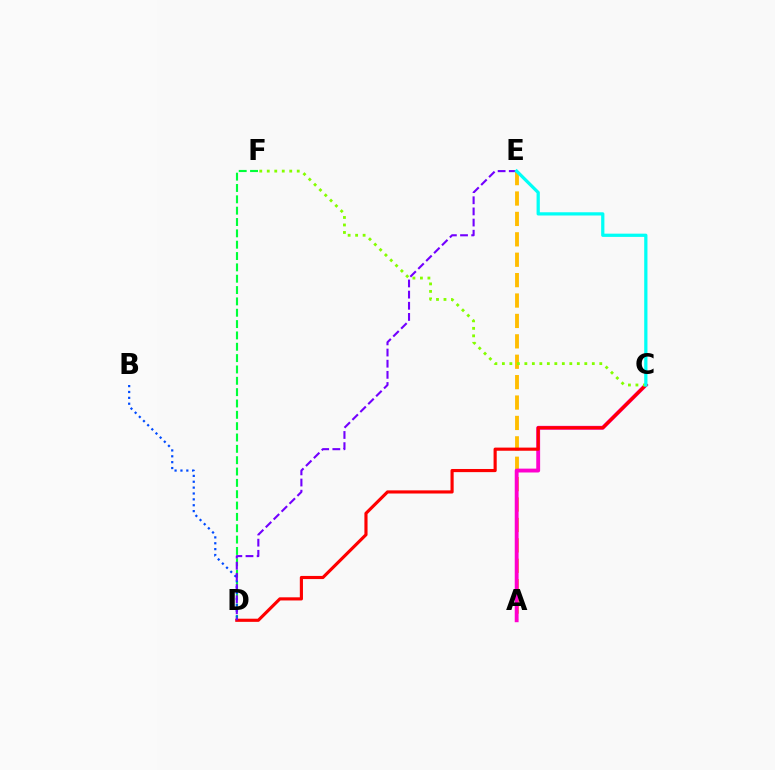{('D', 'F'): [{'color': '#00ff39', 'line_style': 'dashed', 'thickness': 1.54}], ('A', 'E'): [{'color': '#ffbd00', 'line_style': 'dashed', 'thickness': 2.77}], ('A', 'C'): [{'color': '#ff00cf', 'line_style': 'solid', 'thickness': 2.78}], ('C', 'D'): [{'color': '#ff0000', 'line_style': 'solid', 'thickness': 2.26}], ('C', 'F'): [{'color': '#84ff00', 'line_style': 'dotted', 'thickness': 2.04}], ('B', 'D'): [{'color': '#004bff', 'line_style': 'dotted', 'thickness': 1.6}], ('D', 'E'): [{'color': '#7200ff', 'line_style': 'dashed', 'thickness': 1.51}], ('C', 'E'): [{'color': '#00fff6', 'line_style': 'solid', 'thickness': 2.33}]}